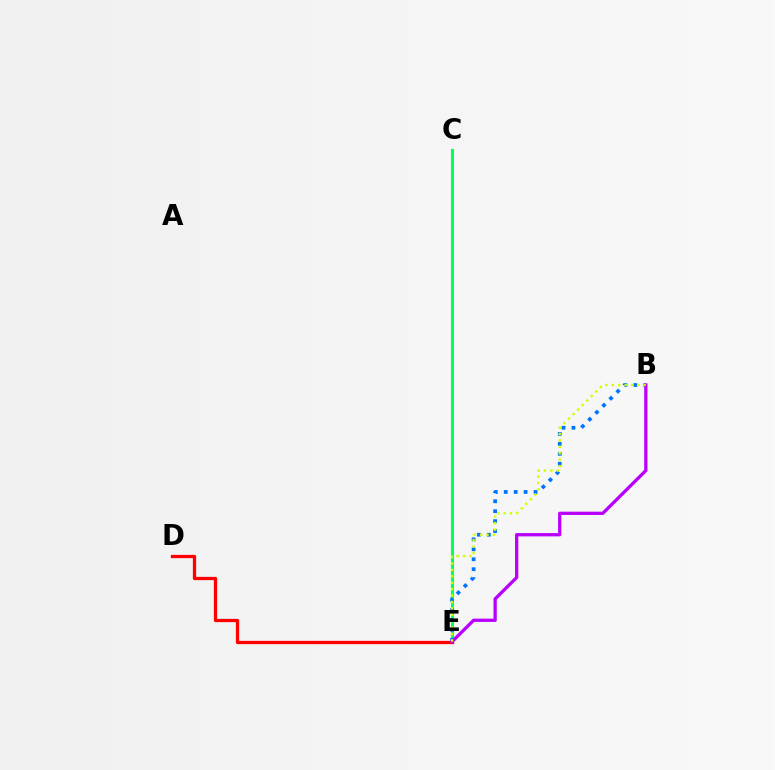{('C', 'E'): [{'color': '#00ff5c', 'line_style': 'solid', 'thickness': 2.21}], ('B', 'E'): [{'color': '#0074ff', 'line_style': 'dotted', 'thickness': 2.7}, {'color': '#b900ff', 'line_style': 'solid', 'thickness': 2.37}, {'color': '#d1ff00', 'line_style': 'dotted', 'thickness': 1.74}], ('D', 'E'): [{'color': '#ff0000', 'line_style': 'solid', 'thickness': 2.36}]}